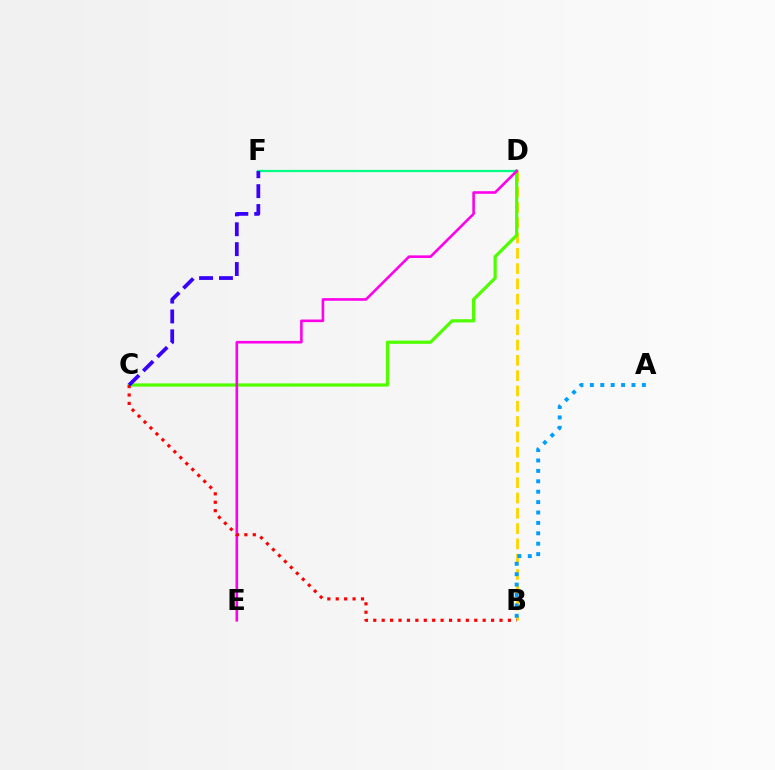{('B', 'D'): [{'color': '#ffd500', 'line_style': 'dashed', 'thickness': 2.08}], ('C', 'D'): [{'color': '#4fff00', 'line_style': 'solid', 'thickness': 2.31}], ('D', 'F'): [{'color': '#00ff86', 'line_style': 'solid', 'thickness': 1.64}], ('A', 'B'): [{'color': '#009eff', 'line_style': 'dotted', 'thickness': 2.83}], ('D', 'E'): [{'color': '#ff00ed', 'line_style': 'solid', 'thickness': 1.88}], ('B', 'C'): [{'color': '#ff0000', 'line_style': 'dotted', 'thickness': 2.29}], ('C', 'F'): [{'color': '#3700ff', 'line_style': 'dashed', 'thickness': 2.7}]}